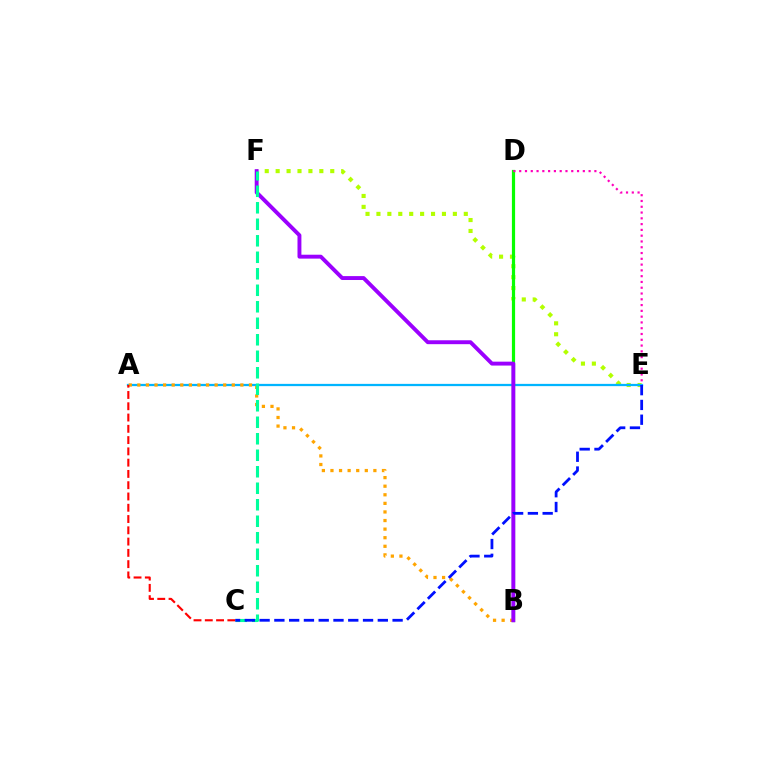{('E', 'F'): [{'color': '#b3ff00', 'line_style': 'dotted', 'thickness': 2.97}], ('A', 'E'): [{'color': '#00b5ff', 'line_style': 'solid', 'thickness': 1.63}], ('B', 'D'): [{'color': '#08ff00', 'line_style': 'solid', 'thickness': 2.3}], ('A', 'B'): [{'color': '#ffa500', 'line_style': 'dotted', 'thickness': 2.33}], ('B', 'F'): [{'color': '#9b00ff', 'line_style': 'solid', 'thickness': 2.81}], ('C', 'F'): [{'color': '#00ff9d', 'line_style': 'dashed', 'thickness': 2.24}], ('A', 'C'): [{'color': '#ff0000', 'line_style': 'dashed', 'thickness': 1.53}], ('C', 'E'): [{'color': '#0010ff', 'line_style': 'dashed', 'thickness': 2.01}], ('D', 'E'): [{'color': '#ff00bd', 'line_style': 'dotted', 'thickness': 1.57}]}